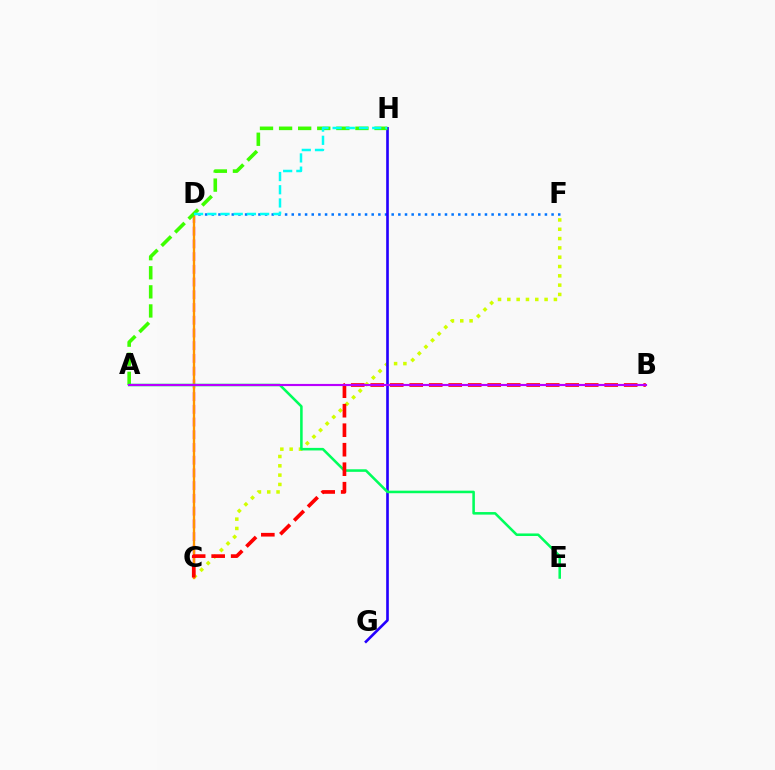{('D', 'F'): [{'color': '#0074ff', 'line_style': 'dotted', 'thickness': 1.81}], ('C', 'D'): [{'color': '#ff00ac', 'line_style': 'dashed', 'thickness': 1.73}, {'color': '#ff9400', 'line_style': 'solid', 'thickness': 1.67}], ('C', 'F'): [{'color': '#d1ff00', 'line_style': 'dotted', 'thickness': 2.53}], ('G', 'H'): [{'color': '#2500ff', 'line_style': 'solid', 'thickness': 1.9}], ('A', 'H'): [{'color': '#3dff00', 'line_style': 'dashed', 'thickness': 2.59}], ('A', 'E'): [{'color': '#00ff5c', 'line_style': 'solid', 'thickness': 1.84}], ('B', 'C'): [{'color': '#ff0000', 'line_style': 'dashed', 'thickness': 2.65}], ('A', 'B'): [{'color': '#b900ff', 'line_style': 'solid', 'thickness': 1.55}], ('D', 'H'): [{'color': '#00fff6', 'line_style': 'dashed', 'thickness': 1.79}]}